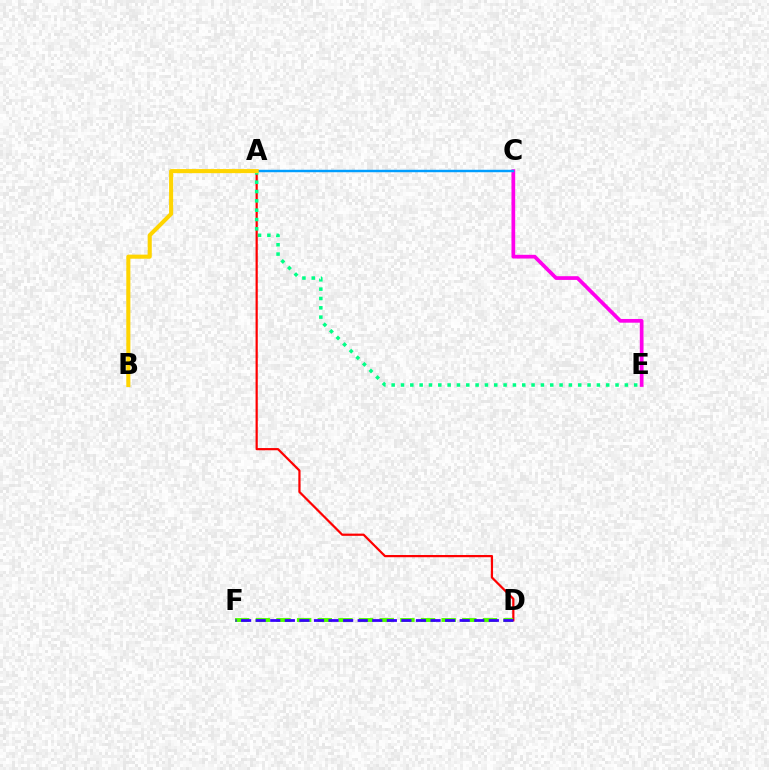{('A', 'D'): [{'color': '#ff0000', 'line_style': 'solid', 'thickness': 1.59}], ('C', 'E'): [{'color': '#ff00ed', 'line_style': 'solid', 'thickness': 2.67}], ('A', 'C'): [{'color': '#009eff', 'line_style': 'solid', 'thickness': 1.75}], ('D', 'F'): [{'color': '#4fff00', 'line_style': 'dashed', 'thickness': 2.8}, {'color': '#3700ff', 'line_style': 'dashed', 'thickness': 1.98}], ('A', 'E'): [{'color': '#00ff86', 'line_style': 'dotted', 'thickness': 2.53}], ('A', 'B'): [{'color': '#ffd500', 'line_style': 'solid', 'thickness': 2.93}]}